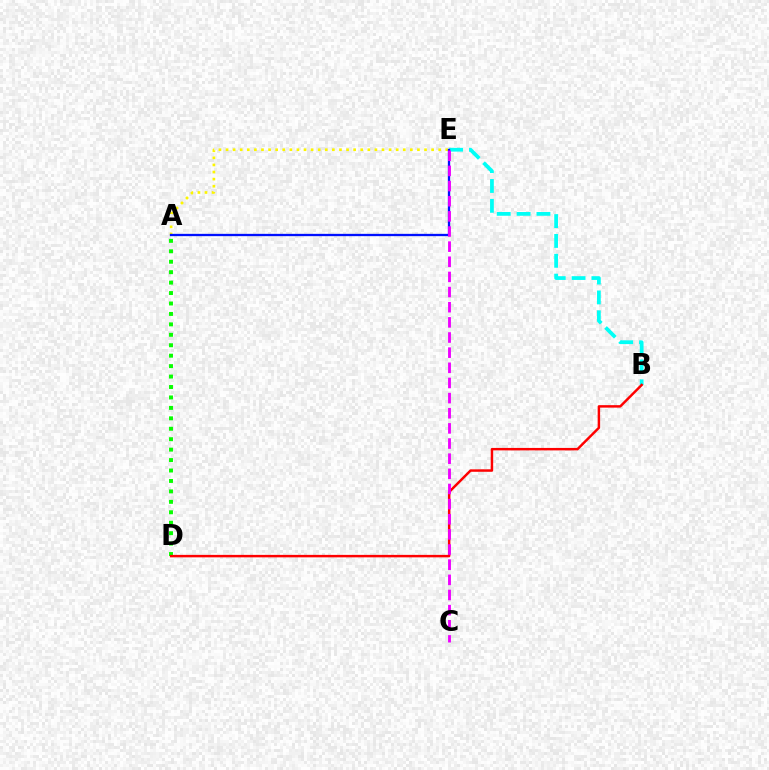{('B', 'E'): [{'color': '#00fff6', 'line_style': 'dashed', 'thickness': 2.7}], ('A', 'D'): [{'color': '#08ff00', 'line_style': 'dotted', 'thickness': 2.84}], ('B', 'D'): [{'color': '#ff0000', 'line_style': 'solid', 'thickness': 1.77}], ('A', 'E'): [{'color': '#fcf500', 'line_style': 'dotted', 'thickness': 1.93}, {'color': '#0010ff', 'line_style': 'solid', 'thickness': 1.66}], ('C', 'E'): [{'color': '#ee00ff', 'line_style': 'dashed', 'thickness': 2.06}]}